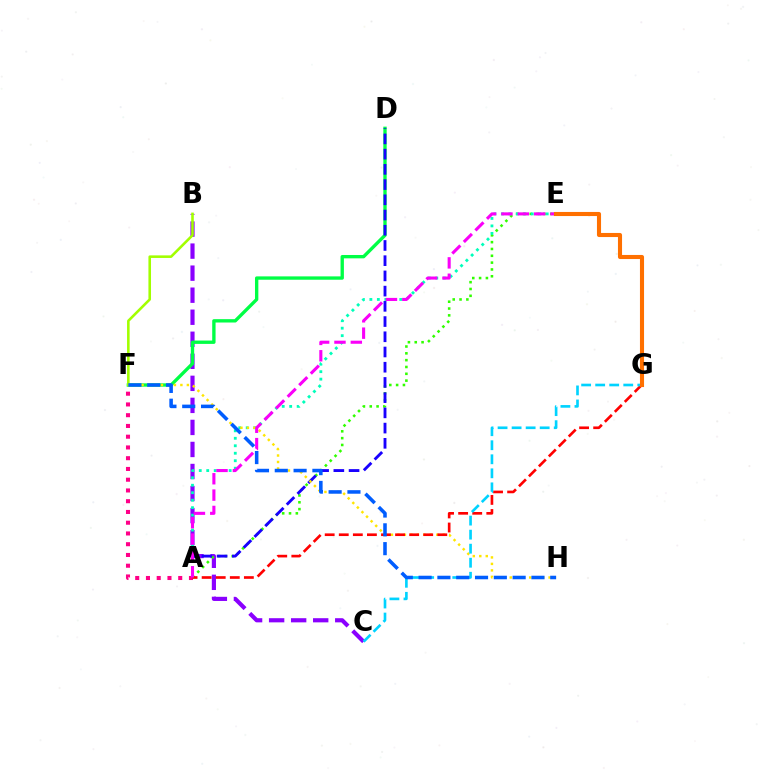{('B', 'C'): [{'color': '#8a00ff', 'line_style': 'dashed', 'thickness': 2.99}], ('D', 'F'): [{'color': '#00ff45', 'line_style': 'solid', 'thickness': 2.41}], ('A', 'E'): [{'color': '#31ff00', 'line_style': 'dotted', 'thickness': 1.85}, {'color': '#00ffbb', 'line_style': 'dotted', 'thickness': 2.03}, {'color': '#fa00f9', 'line_style': 'dashed', 'thickness': 2.22}], ('A', 'D'): [{'color': '#1900ff', 'line_style': 'dashed', 'thickness': 2.07}], ('A', 'F'): [{'color': '#ff0088', 'line_style': 'dotted', 'thickness': 2.92}], ('F', 'H'): [{'color': '#ffe600', 'line_style': 'dotted', 'thickness': 1.76}, {'color': '#005dff', 'line_style': 'dashed', 'thickness': 2.56}], ('B', 'F'): [{'color': '#a2ff00', 'line_style': 'solid', 'thickness': 1.86}], ('A', 'G'): [{'color': '#ff0000', 'line_style': 'dashed', 'thickness': 1.91}], ('C', 'G'): [{'color': '#00d3ff', 'line_style': 'dashed', 'thickness': 1.91}], ('E', 'G'): [{'color': '#ff7000', 'line_style': 'solid', 'thickness': 2.95}]}